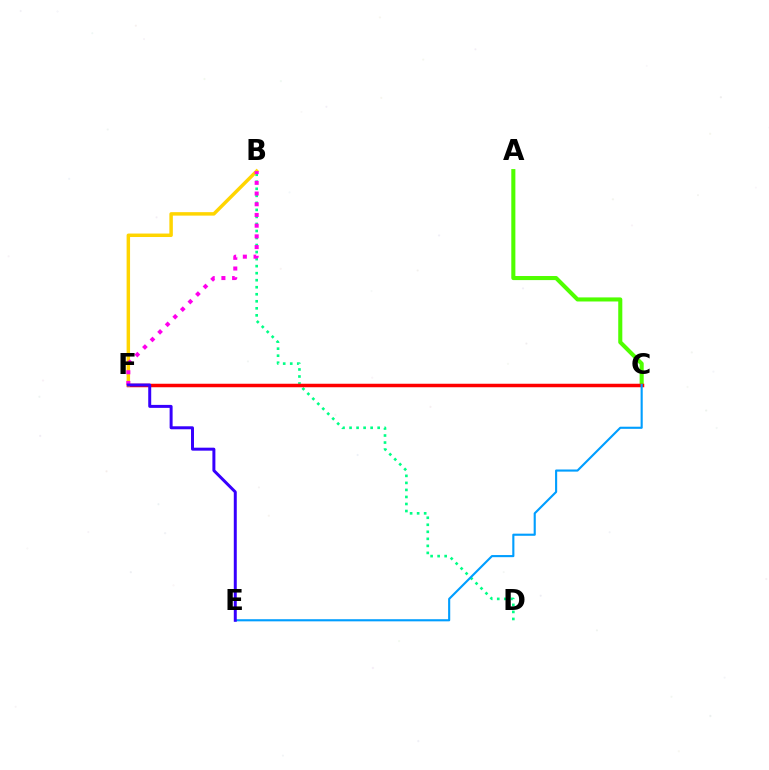{('A', 'C'): [{'color': '#4fff00', 'line_style': 'solid', 'thickness': 2.93}], ('B', 'D'): [{'color': '#00ff86', 'line_style': 'dotted', 'thickness': 1.91}], ('C', 'F'): [{'color': '#ff0000', 'line_style': 'solid', 'thickness': 2.52}], ('B', 'F'): [{'color': '#ffd500', 'line_style': 'solid', 'thickness': 2.49}, {'color': '#ff00ed', 'line_style': 'dotted', 'thickness': 2.91}], ('C', 'E'): [{'color': '#009eff', 'line_style': 'solid', 'thickness': 1.53}], ('E', 'F'): [{'color': '#3700ff', 'line_style': 'solid', 'thickness': 2.14}]}